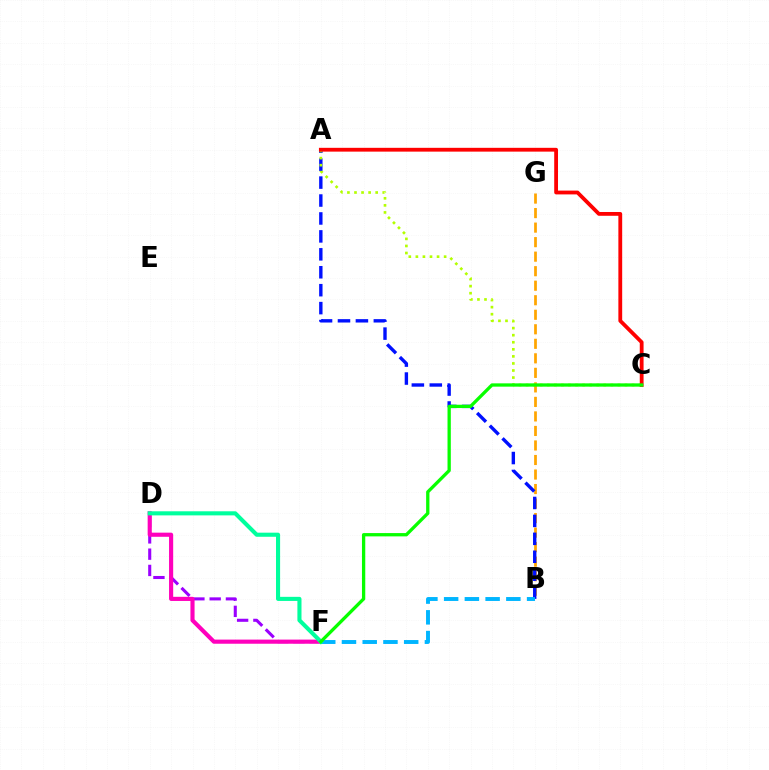{('D', 'F'): [{'color': '#9b00ff', 'line_style': 'dashed', 'thickness': 2.21}, {'color': '#ff00bd', 'line_style': 'solid', 'thickness': 2.98}, {'color': '#00ff9d', 'line_style': 'solid', 'thickness': 2.95}], ('B', 'G'): [{'color': '#ffa500', 'line_style': 'dashed', 'thickness': 1.97}], ('A', 'B'): [{'color': '#0010ff', 'line_style': 'dashed', 'thickness': 2.44}], ('A', 'C'): [{'color': '#b3ff00', 'line_style': 'dotted', 'thickness': 1.92}, {'color': '#ff0000', 'line_style': 'solid', 'thickness': 2.74}], ('B', 'F'): [{'color': '#00b5ff', 'line_style': 'dashed', 'thickness': 2.82}], ('C', 'F'): [{'color': '#08ff00', 'line_style': 'solid', 'thickness': 2.38}]}